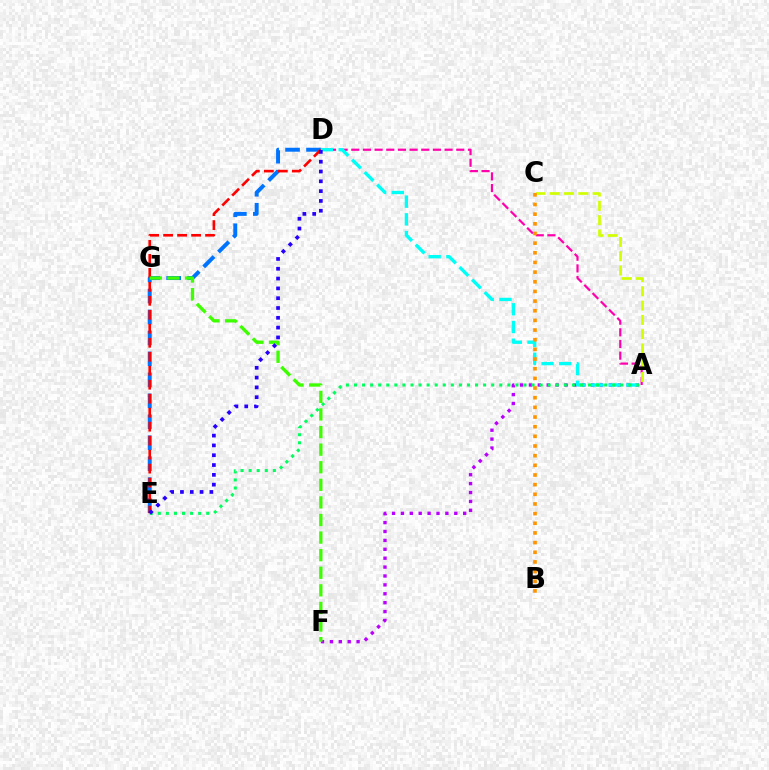{('A', 'F'): [{'color': '#b900ff', 'line_style': 'dotted', 'thickness': 2.42}], ('A', 'D'): [{'color': '#ff00ac', 'line_style': 'dashed', 'thickness': 1.58}, {'color': '#00fff6', 'line_style': 'dashed', 'thickness': 2.4}], ('A', 'C'): [{'color': '#d1ff00', 'line_style': 'dashed', 'thickness': 1.94}], ('A', 'E'): [{'color': '#00ff5c', 'line_style': 'dotted', 'thickness': 2.19}], ('D', 'E'): [{'color': '#0074ff', 'line_style': 'dashed', 'thickness': 2.85}, {'color': '#ff0000', 'line_style': 'dashed', 'thickness': 1.9}, {'color': '#2500ff', 'line_style': 'dotted', 'thickness': 2.66}], ('F', 'G'): [{'color': '#3dff00', 'line_style': 'dashed', 'thickness': 2.39}], ('B', 'C'): [{'color': '#ff9400', 'line_style': 'dotted', 'thickness': 2.62}]}